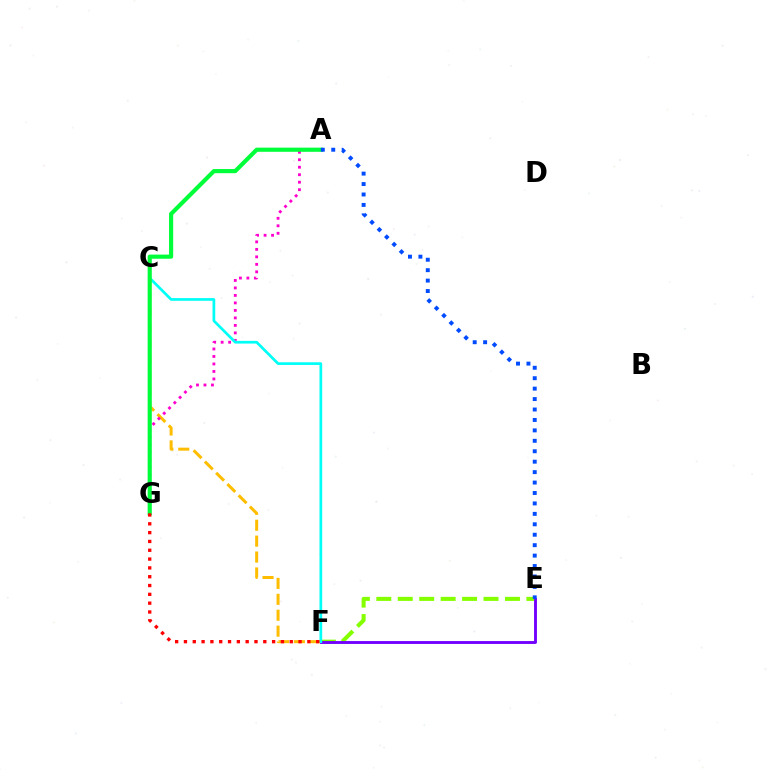{('C', 'F'): [{'color': '#ffbd00', 'line_style': 'dashed', 'thickness': 2.16}, {'color': '#00fff6', 'line_style': 'solid', 'thickness': 1.95}], ('A', 'G'): [{'color': '#ff00cf', 'line_style': 'dotted', 'thickness': 2.04}, {'color': '#00ff39', 'line_style': 'solid', 'thickness': 2.98}], ('E', 'F'): [{'color': '#84ff00', 'line_style': 'dashed', 'thickness': 2.91}, {'color': '#7200ff', 'line_style': 'solid', 'thickness': 2.07}], ('A', 'E'): [{'color': '#004bff', 'line_style': 'dotted', 'thickness': 2.84}], ('F', 'G'): [{'color': '#ff0000', 'line_style': 'dotted', 'thickness': 2.4}]}